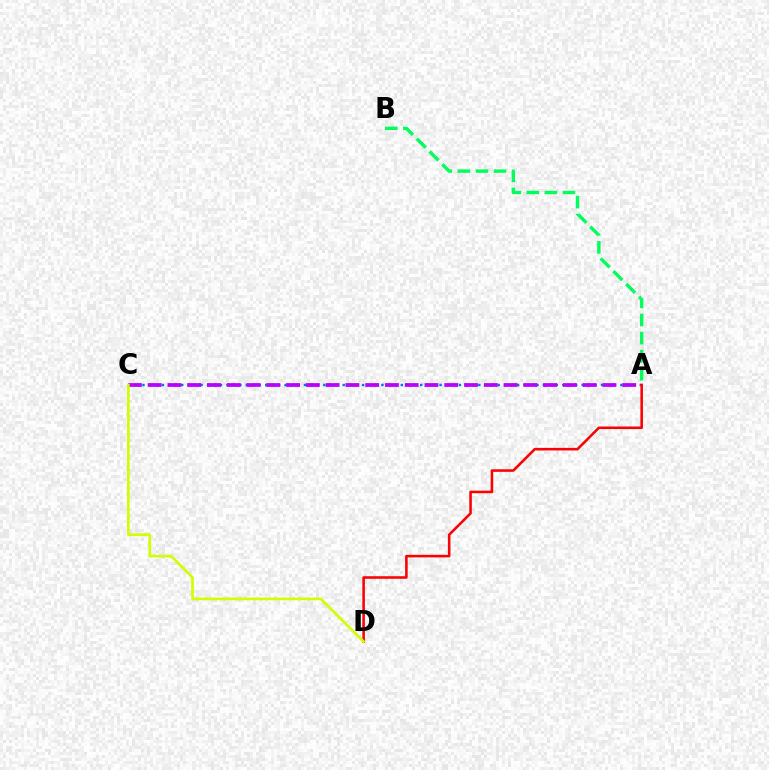{('A', 'C'): [{'color': '#0074ff', 'line_style': 'dotted', 'thickness': 1.75}, {'color': '#b900ff', 'line_style': 'dashed', 'thickness': 2.69}], ('A', 'D'): [{'color': '#ff0000', 'line_style': 'solid', 'thickness': 1.85}], ('A', 'B'): [{'color': '#00ff5c', 'line_style': 'dashed', 'thickness': 2.45}], ('C', 'D'): [{'color': '#d1ff00', 'line_style': 'solid', 'thickness': 1.93}]}